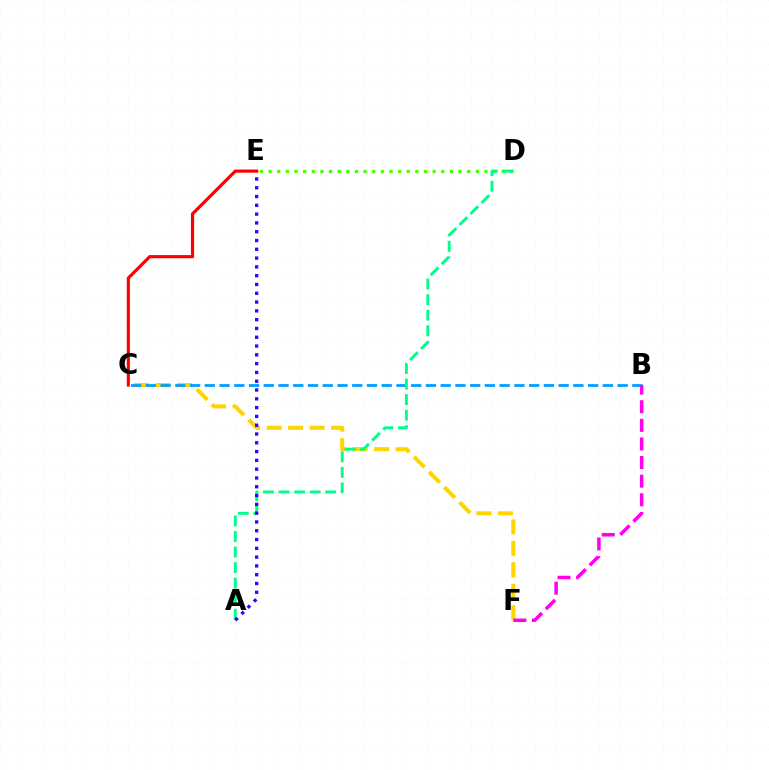{('D', 'E'): [{'color': '#4fff00', 'line_style': 'dotted', 'thickness': 2.35}], ('C', 'F'): [{'color': '#ffd500', 'line_style': 'dashed', 'thickness': 2.92}], ('B', 'C'): [{'color': '#009eff', 'line_style': 'dashed', 'thickness': 2.0}], ('C', 'E'): [{'color': '#ff0000', 'line_style': 'solid', 'thickness': 2.28}], ('B', 'F'): [{'color': '#ff00ed', 'line_style': 'dashed', 'thickness': 2.53}], ('A', 'D'): [{'color': '#00ff86', 'line_style': 'dashed', 'thickness': 2.11}], ('A', 'E'): [{'color': '#3700ff', 'line_style': 'dotted', 'thickness': 2.39}]}